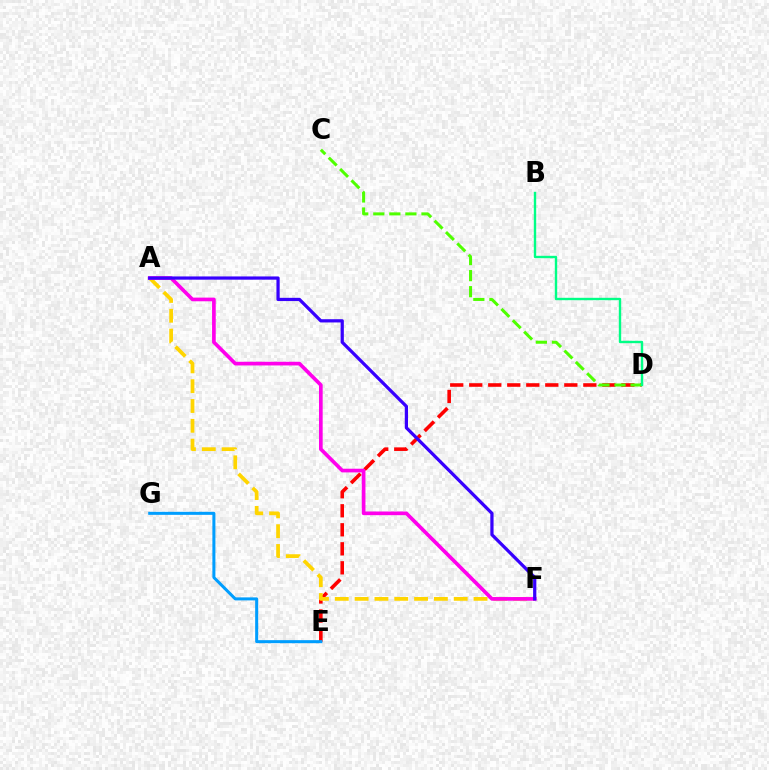{('D', 'E'): [{'color': '#ff0000', 'line_style': 'dashed', 'thickness': 2.58}], ('A', 'F'): [{'color': '#ffd500', 'line_style': 'dashed', 'thickness': 2.69}, {'color': '#ff00ed', 'line_style': 'solid', 'thickness': 2.64}, {'color': '#3700ff', 'line_style': 'solid', 'thickness': 2.33}], ('E', 'G'): [{'color': '#009eff', 'line_style': 'solid', 'thickness': 2.17}], ('C', 'D'): [{'color': '#4fff00', 'line_style': 'dashed', 'thickness': 2.18}], ('B', 'D'): [{'color': '#00ff86', 'line_style': 'solid', 'thickness': 1.71}]}